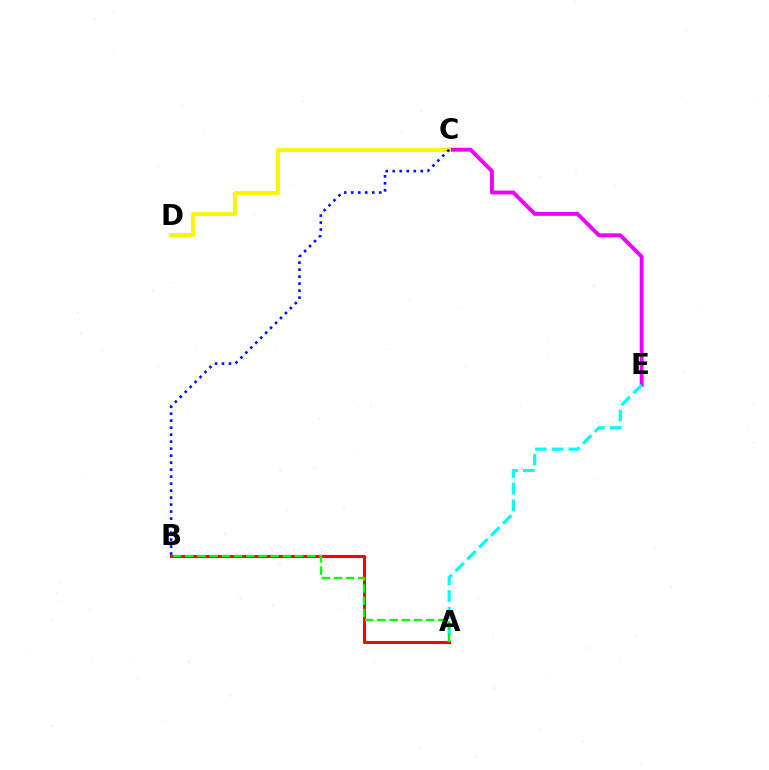{('C', 'E'): [{'color': '#ee00ff', 'line_style': 'solid', 'thickness': 2.8}], ('A', 'B'): [{'color': '#ff0000', 'line_style': 'solid', 'thickness': 2.21}, {'color': '#08ff00', 'line_style': 'dashed', 'thickness': 1.66}], ('A', 'E'): [{'color': '#00fff6', 'line_style': 'dashed', 'thickness': 2.28}], ('C', 'D'): [{'color': '#fcf500', 'line_style': 'solid', 'thickness': 2.78}], ('B', 'C'): [{'color': '#0010ff', 'line_style': 'dotted', 'thickness': 1.9}]}